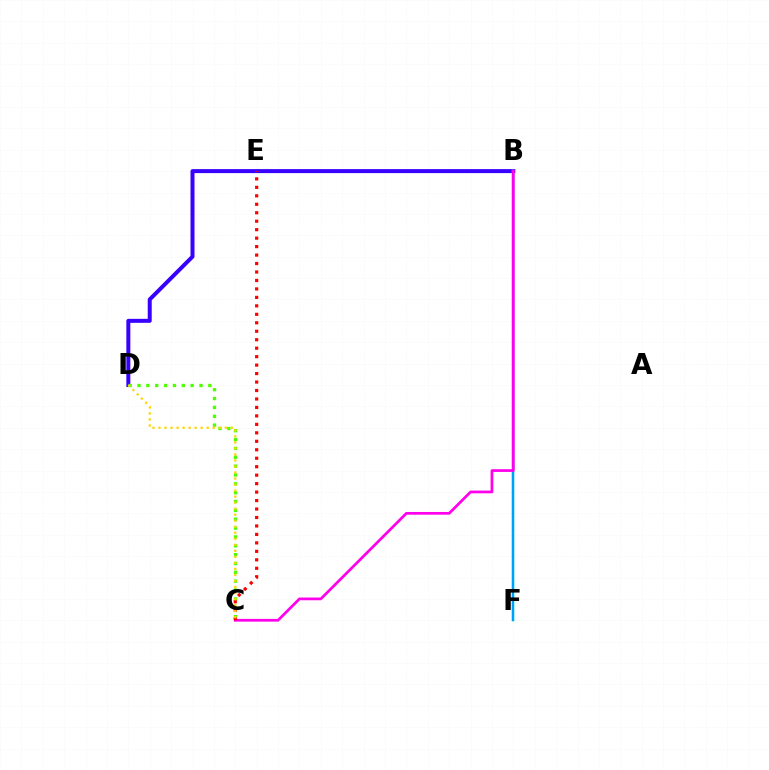{('B', 'D'): [{'color': '#3700ff', 'line_style': 'solid', 'thickness': 2.87}], ('B', 'F'): [{'color': '#00ff86', 'line_style': 'solid', 'thickness': 1.76}, {'color': '#009eff', 'line_style': 'solid', 'thickness': 1.65}], ('C', 'D'): [{'color': '#4fff00', 'line_style': 'dotted', 'thickness': 2.41}, {'color': '#ffd500', 'line_style': 'dotted', 'thickness': 1.64}], ('B', 'C'): [{'color': '#ff00ed', 'line_style': 'solid', 'thickness': 1.97}], ('C', 'E'): [{'color': '#ff0000', 'line_style': 'dotted', 'thickness': 2.3}]}